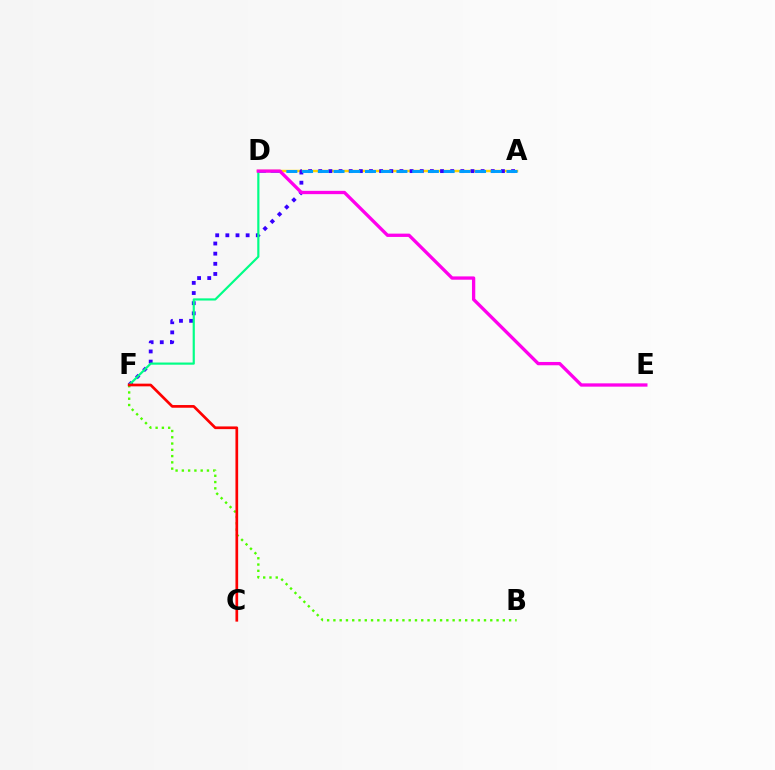{('A', 'D'): [{'color': '#ffd500', 'line_style': 'solid', 'thickness': 1.77}, {'color': '#009eff', 'line_style': 'dashed', 'thickness': 2.14}], ('A', 'F'): [{'color': '#3700ff', 'line_style': 'dotted', 'thickness': 2.76}], ('D', 'F'): [{'color': '#00ff86', 'line_style': 'solid', 'thickness': 1.57}], ('B', 'F'): [{'color': '#4fff00', 'line_style': 'dotted', 'thickness': 1.7}], ('D', 'E'): [{'color': '#ff00ed', 'line_style': 'solid', 'thickness': 2.38}], ('C', 'F'): [{'color': '#ff0000', 'line_style': 'solid', 'thickness': 1.94}]}